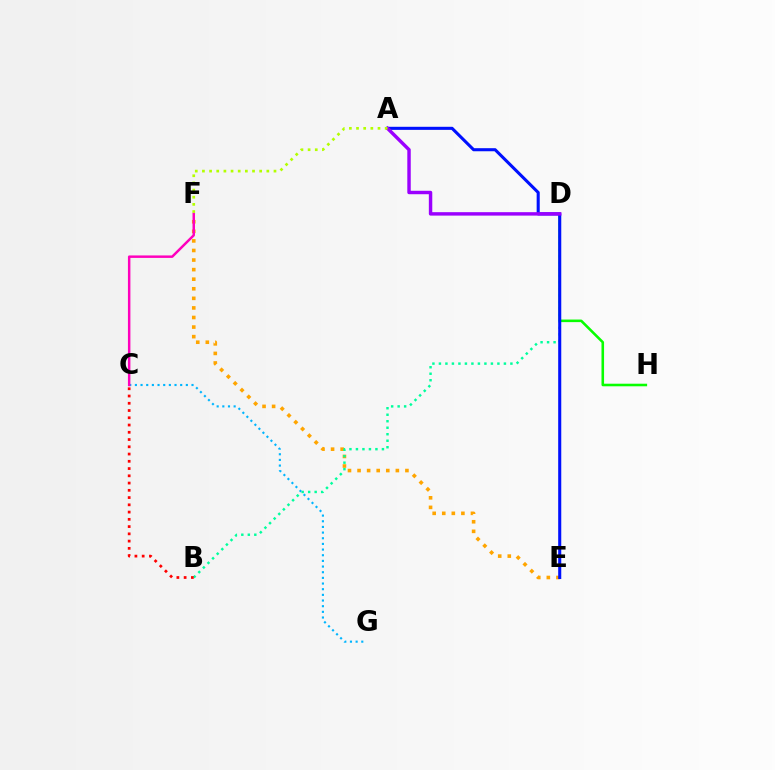{('D', 'H'): [{'color': '#08ff00', 'line_style': 'solid', 'thickness': 1.86}], ('E', 'F'): [{'color': '#ffa500', 'line_style': 'dotted', 'thickness': 2.6}], ('B', 'D'): [{'color': '#00ff9d', 'line_style': 'dotted', 'thickness': 1.77}], ('A', 'E'): [{'color': '#0010ff', 'line_style': 'solid', 'thickness': 2.21}], ('A', 'D'): [{'color': '#9b00ff', 'line_style': 'solid', 'thickness': 2.47}], ('C', 'G'): [{'color': '#00b5ff', 'line_style': 'dotted', 'thickness': 1.54}], ('C', 'F'): [{'color': '#ff00bd', 'line_style': 'solid', 'thickness': 1.78}], ('A', 'F'): [{'color': '#b3ff00', 'line_style': 'dotted', 'thickness': 1.94}], ('B', 'C'): [{'color': '#ff0000', 'line_style': 'dotted', 'thickness': 1.97}]}